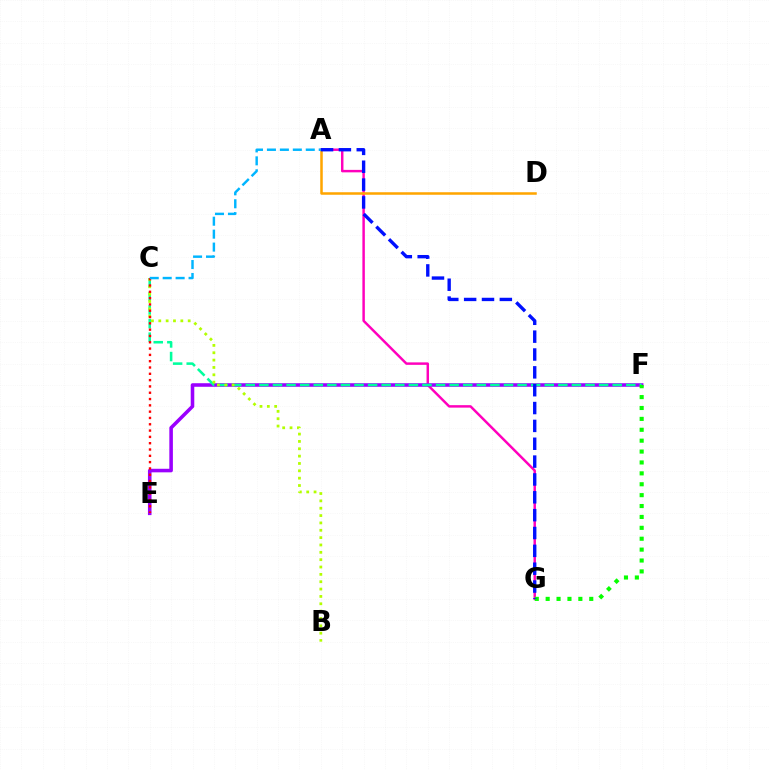{('A', 'G'): [{'color': '#ff00bd', 'line_style': 'solid', 'thickness': 1.77}, {'color': '#0010ff', 'line_style': 'dashed', 'thickness': 2.42}], ('A', 'D'): [{'color': '#ffa500', 'line_style': 'solid', 'thickness': 1.81}], ('E', 'F'): [{'color': '#9b00ff', 'line_style': 'solid', 'thickness': 2.57}], ('C', 'F'): [{'color': '#00ff9d', 'line_style': 'dashed', 'thickness': 1.85}], ('F', 'G'): [{'color': '#08ff00', 'line_style': 'dotted', 'thickness': 2.96}], ('B', 'C'): [{'color': '#b3ff00', 'line_style': 'dotted', 'thickness': 2.0}], ('C', 'E'): [{'color': '#ff0000', 'line_style': 'dotted', 'thickness': 1.71}], ('A', 'C'): [{'color': '#00b5ff', 'line_style': 'dashed', 'thickness': 1.76}]}